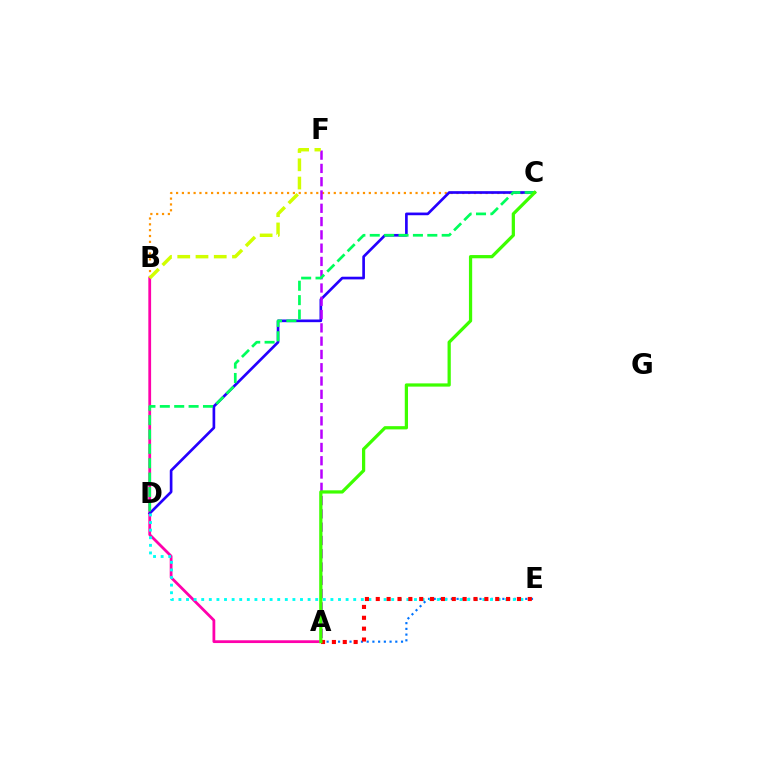{('A', 'B'): [{'color': '#ff00ac', 'line_style': 'solid', 'thickness': 2.0}], ('B', 'C'): [{'color': '#ff9400', 'line_style': 'dotted', 'thickness': 1.59}], ('C', 'D'): [{'color': '#2500ff', 'line_style': 'solid', 'thickness': 1.93}, {'color': '#00ff5c', 'line_style': 'dashed', 'thickness': 1.95}], ('A', 'F'): [{'color': '#b900ff', 'line_style': 'dashed', 'thickness': 1.81}], ('B', 'F'): [{'color': '#d1ff00', 'line_style': 'dashed', 'thickness': 2.48}], ('A', 'E'): [{'color': '#0074ff', 'line_style': 'dotted', 'thickness': 1.55}, {'color': '#ff0000', 'line_style': 'dotted', 'thickness': 2.95}], ('D', 'E'): [{'color': '#00fff6', 'line_style': 'dotted', 'thickness': 2.06}], ('A', 'C'): [{'color': '#3dff00', 'line_style': 'solid', 'thickness': 2.33}]}